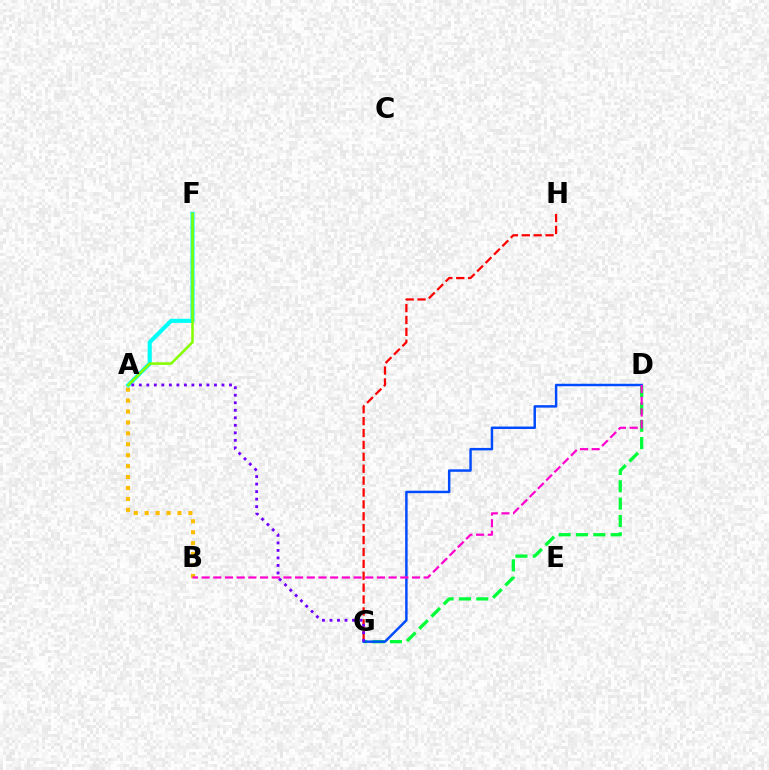{('G', 'H'): [{'color': '#ff0000', 'line_style': 'dashed', 'thickness': 1.62}], ('A', 'B'): [{'color': '#ffbd00', 'line_style': 'dotted', 'thickness': 2.97}], ('D', 'G'): [{'color': '#00ff39', 'line_style': 'dashed', 'thickness': 2.36}, {'color': '#004bff', 'line_style': 'solid', 'thickness': 1.78}], ('A', 'F'): [{'color': '#00fff6', 'line_style': 'solid', 'thickness': 2.96}, {'color': '#84ff00', 'line_style': 'solid', 'thickness': 1.81}], ('B', 'D'): [{'color': '#ff00cf', 'line_style': 'dashed', 'thickness': 1.59}], ('A', 'G'): [{'color': '#7200ff', 'line_style': 'dotted', 'thickness': 2.04}]}